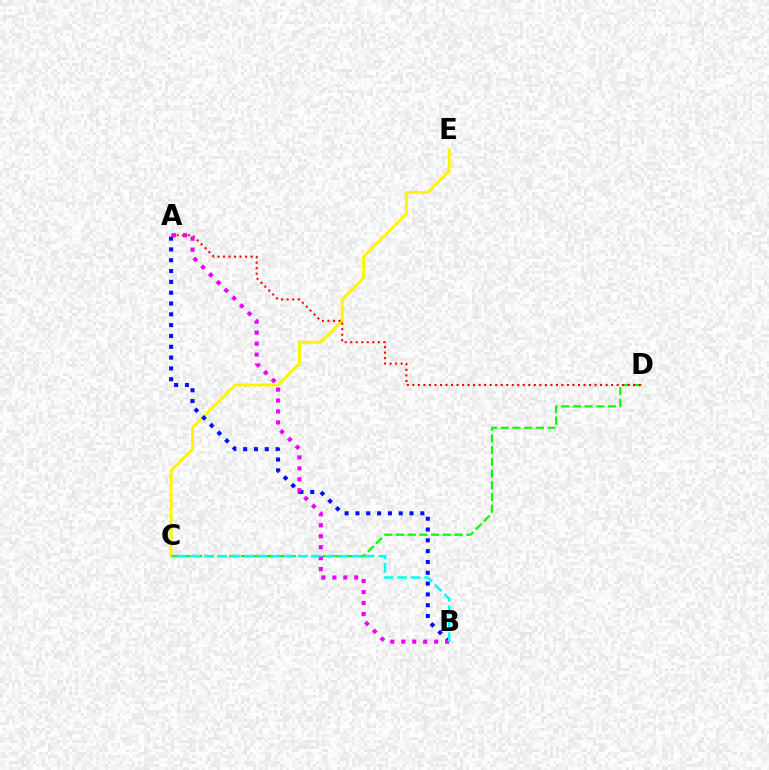{('C', 'E'): [{'color': '#fcf500', 'line_style': 'solid', 'thickness': 2.12}], ('A', 'B'): [{'color': '#0010ff', 'line_style': 'dotted', 'thickness': 2.94}, {'color': '#ee00ff', 'line_style': 'dotted', 'thickness': 2.98}], ('C', 'D'): [{'color': '#08ff00', 'line_style': 'dashed', 'thickness': 1.59}], ('A', 'D'): [{'color': '#ff0000', 'line_style': 'dotted', 'thickness': 1.5}], ('B', 'C'): [{'color': '#00fff6', 'line_style': 'dashed', 'thickness': 1.82}]}